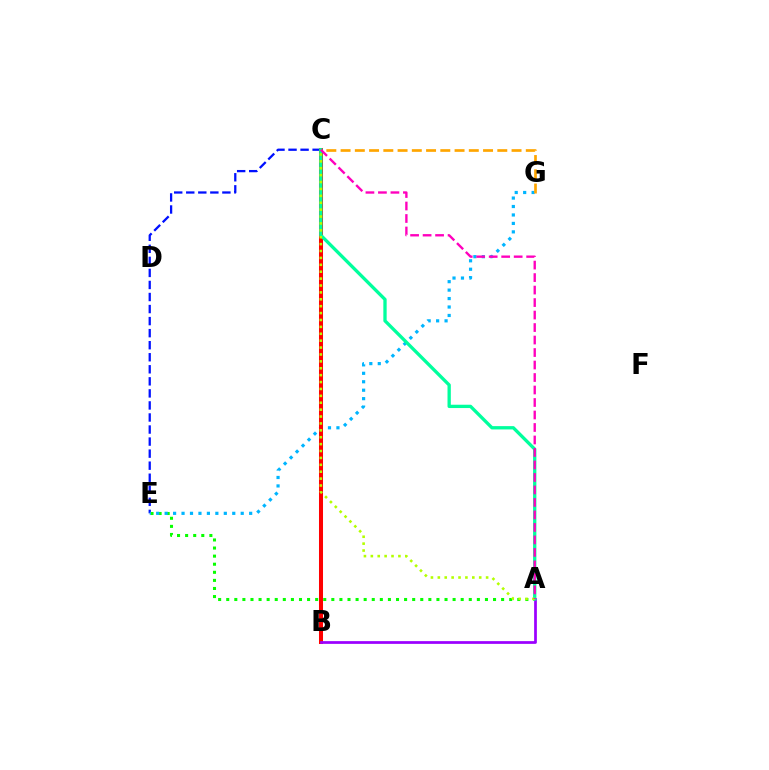{('C', 'E'): [{'color': '#0010ff', 'line_style': 'dashed', 'thickness': 1.64}], ('A', 'E'): [{'color': '#08ff00', 'line_style': 'dotted', 'thickness': 2.2}], ('E', 'G'): [{'color': '#00b5ff', 'line_style': 'dotted', 'thickness': 2.3}], ('B', 'C'): [{'color': '#ff0000', 'line_style': 'solid', 'thickness': 2.9}], ('A', 'B'): [{'color': '#9b00ff', 'line_style': 'solid', 'thickness': 1.97}], ('A', 'C'): [{'color': '#00ff9d', 'line_style': 'solid', 'thickness': 2.39}, {'color': '#b3ff00', 'line_style': 'dotted', 'thickness': 1.87}, {'color': '#ff00bd', 'line_style': 'dashed', 'thickness': 1.7}], ('C', 'G'): [{'color': '#ffa500', 'line_style': 'dashed', 'thickness': 1.94}]}